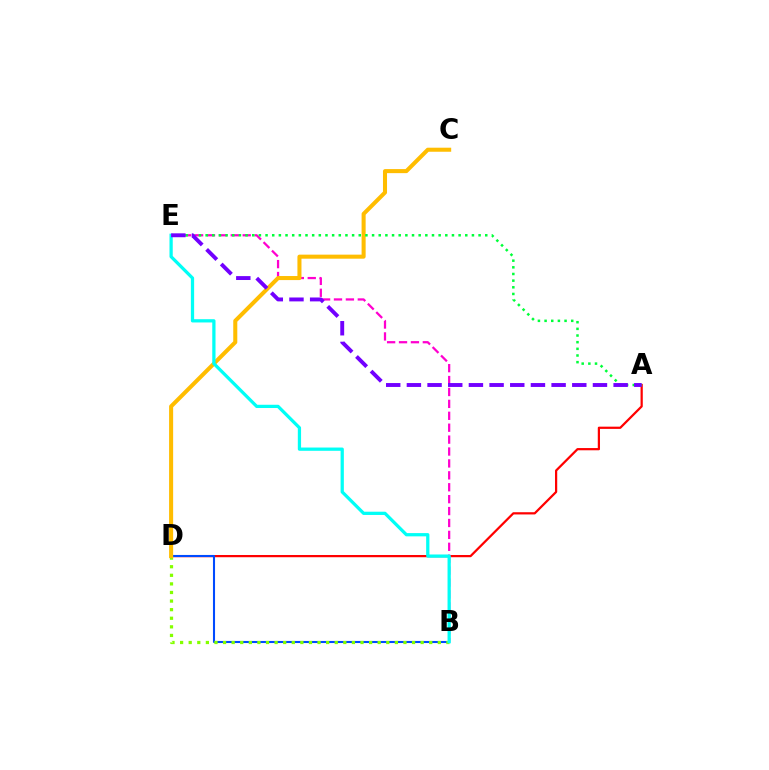{('A', 'D'): [{'color': '#ff0000', 'line_style': 'solid', 'thickness': 1.6}], ('B', 'D'): [{'color': '#004bff', 'line_style': 'solid', 'thickness': 1.5}, {'color': '#84ff00', 'line_style': 'dotted', 'thickness': 2.33}], ('B', 'E'): [{'color': '#ff00cf', 'line_style': 'dashed', 'thickness': 1.62}, {'color': '#00fff6', 'line_style': 'solid', 'thickness': 2.34}], ('C', 'D'): [{'color': '#ffbd00', 'line_style': 'solid', 'thickness': 2.91}], ('A', 'E'): [{'color': '#00ff39', 'line_style': 'dotted', 'thickness': 1.81}, {'color': '#7200ff', 'line_style': 'dashed', 'thickness': 2.81}]}